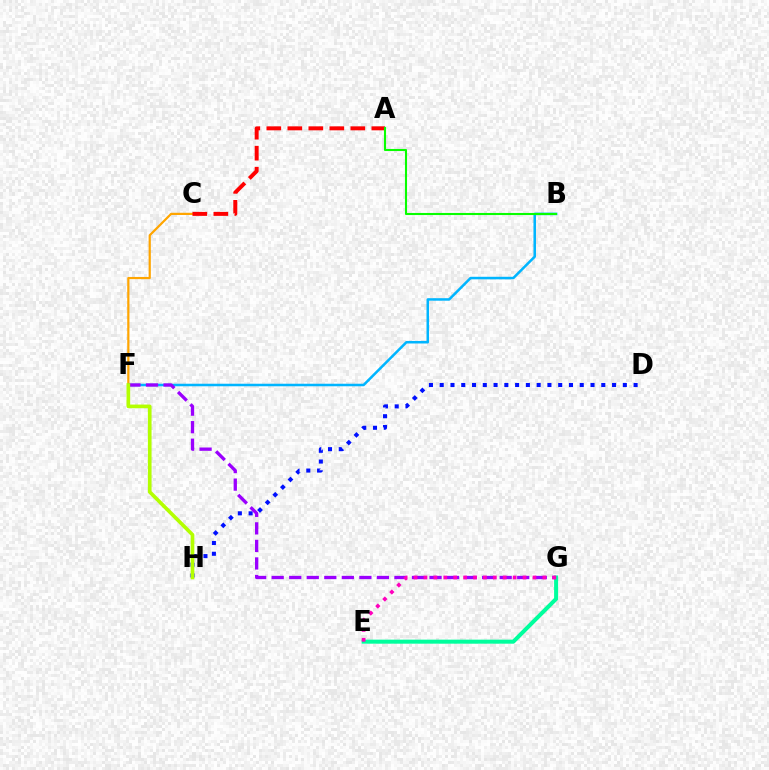{('C', 'F'): [{'color': '#ffa500', 'line_style': 'solid', 'thickness': 1.59}], ('B', 'F'): [{'color': '#00b5ff', 'line_style': 'solid', 'thickness': 1.82}], ('E', 'G'): [{'color': '#00ff9d', 'line_style': 'solid', 'thickness': 2.9}, {'color': '#ff00bd', 'line_style': 'dotted', 'thickness': 2.69}], ('A', 'C'): [{'color': '#ff0000', 'line_style': 'dashed', 'thickness': 2.85}], ('D', 'H'): [{'color': '#0010ff', 'line_style': 'dotted', 'thickness': 2.93}], ('A', 'B'): [{'color': '#08ff00', 'line_style': 'solid', 'thickness': 1.51}], ('F', 'G'): [{'color': '#9b00ff', 'line_style': 'dashed', 'thickness': 2.38}], ('F', 'H'): [{'color': '#b3ff00', 'line_style': 'solid', 'thickness': 2.63}]}